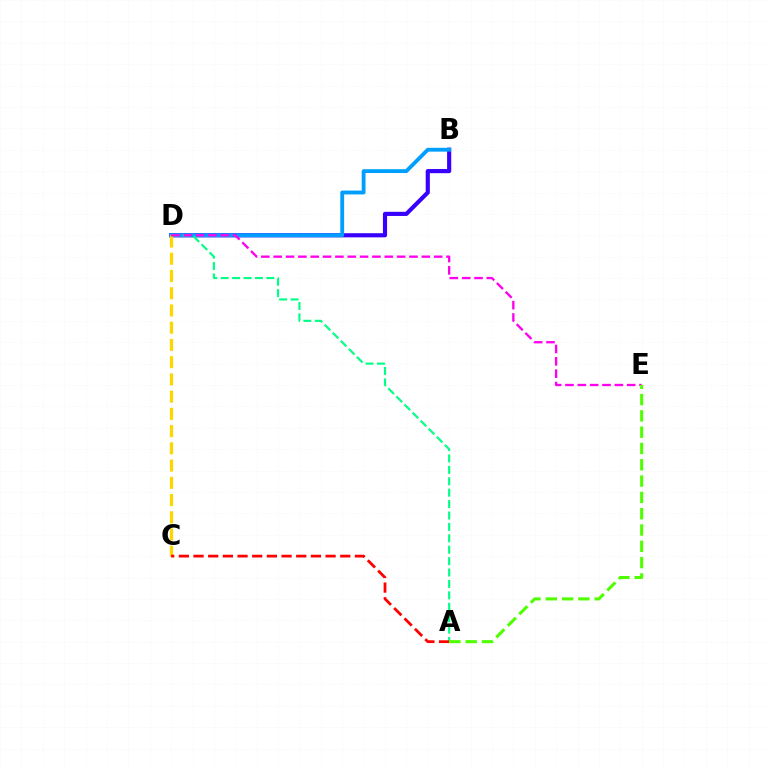{('B', 'D'): [{'color': '#3700ff', 'line_style': 'solid', 'thickness': 2.98}, {'color': '#009eff', 'line_style': 'solid', 'thickness': 2.76}], ('C', 'D'): [{'color': '#ffd500', 'line_style': 'dashed', 'thickness': 2.34}], ('A', 'D'): [{'color': '#00ff86', 'line_style': 'dashed', 'thickness': 1.55}], ('A', 'C'): [{'color': '#ff0000', 'line_style': 'dashed', 'thickness': 1.99}], ('D', 'E'): [{'color': '#ff00ed', 'line_style': 'dashed', 'thickness': 1.68}], ('A', 'E'): [{'color': '#4fff00', 'line_style': 'dashed', 'thickness': 2.22}]}